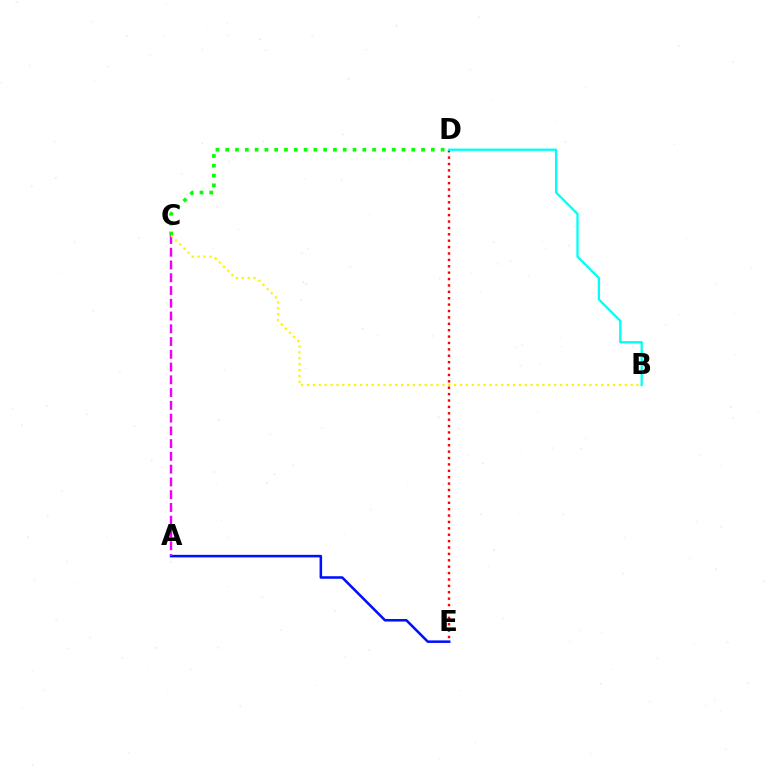{('A', 'E'): [{'color': '#0010ff', 'line_style': 'solid', 'thickness': 1.83}], ('D', 'E'): [{'color': '#ff0000', 'line_style': 'dotted', 'thickness': 1.74}], ('A', 'C'): [{'color': '#ee00ff', 'line_style': 'dashed', 'thickness': 1.73}], ('C', 'D'): [{'color': '#08ff00', 'line_style': 'dotted', 'thickness': 2.66}], ('B', 'D'): [{'color': '#00fff6', 'line_style': 'solid', 'thickness': 1.65}], ('B', 'C'): [{'color': '#fcf500', 'line_style': 'dotted', 'thickness': 1.6}]}